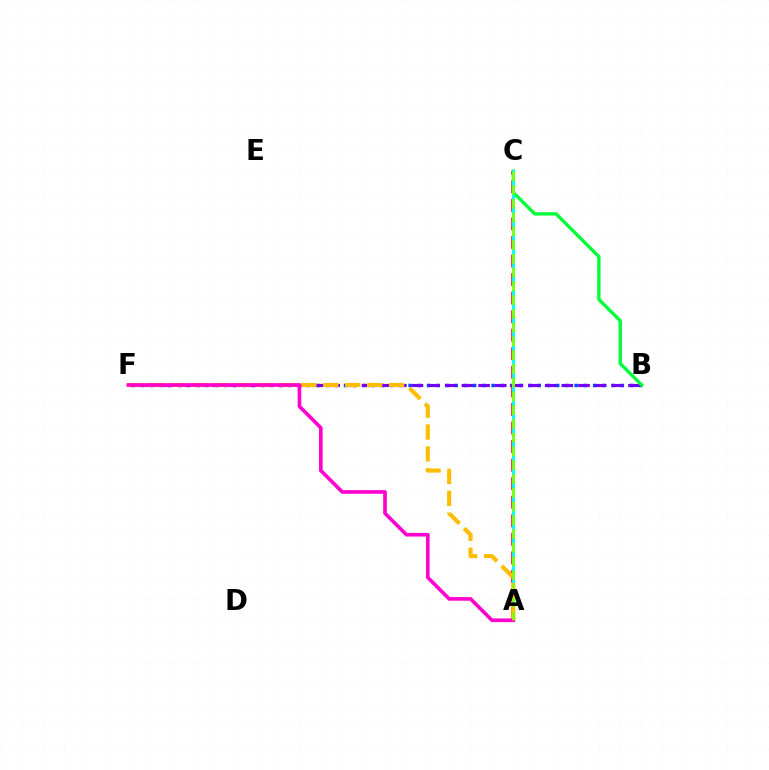{('B', 'F'): [{'color': '#004bff', 'line_style': 'dotted', 'thickness': 2.51}, {'color': '#7200ff', 'line_style': 'dashed', 'thickness': 2.26}], ('A', 'C'): [{'color': '#ff0000', 'line_style': 'dashed', 'thickness': 2.52}, {'color': '#00fff6', 'line_style': 'solid', 'thickness': 2.11}, {'color': '#84ff00', 'line_style': 'dashed', 'thickness': 1.87}], ('B', 'C'): [{'color': '#00ff39', 'line_style': 'solid', 'thickness': 2.42}], ('A', 'F'): [{'color': '#ffbd00', 'line_style': 'dashed', 'thickness': 2.98}, {'color': '#ff00cf', 'line_style': 'solid', 'thickness': 2.63}]}